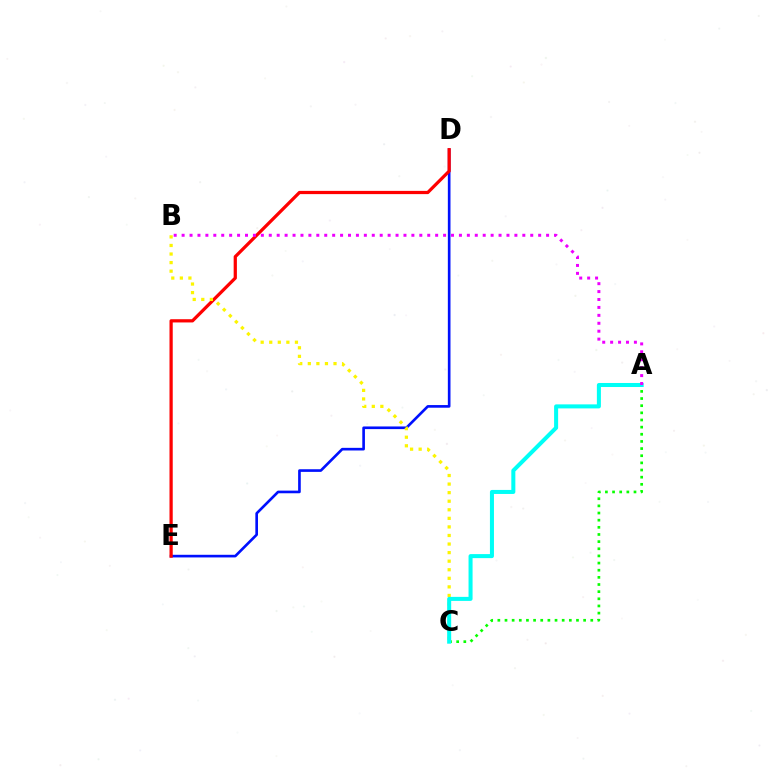{('A', 'C'): [{'color': '#08ff00', 'line_style': 'dotted', 'thickness': 1.94}, {'color': '#00fff6', 'line_style': 'solid', 'thickness': 2.9}], ('D', 'E'): [{'color': '#0010ff', 'line_style': 'solid', 'thickness': 1.9}, {'color': '#ff0000', 'line_style': 'solid', 'thickness': 2.33}], ('B', 'C'): [{'color': '#fcf500', 'line_style': 'dotted', 'thickness': 2.33}], ('A', 'B'): [{'color': '#ee00ff', 'line_style': 'dotted', 'thickness': 2.15}]}